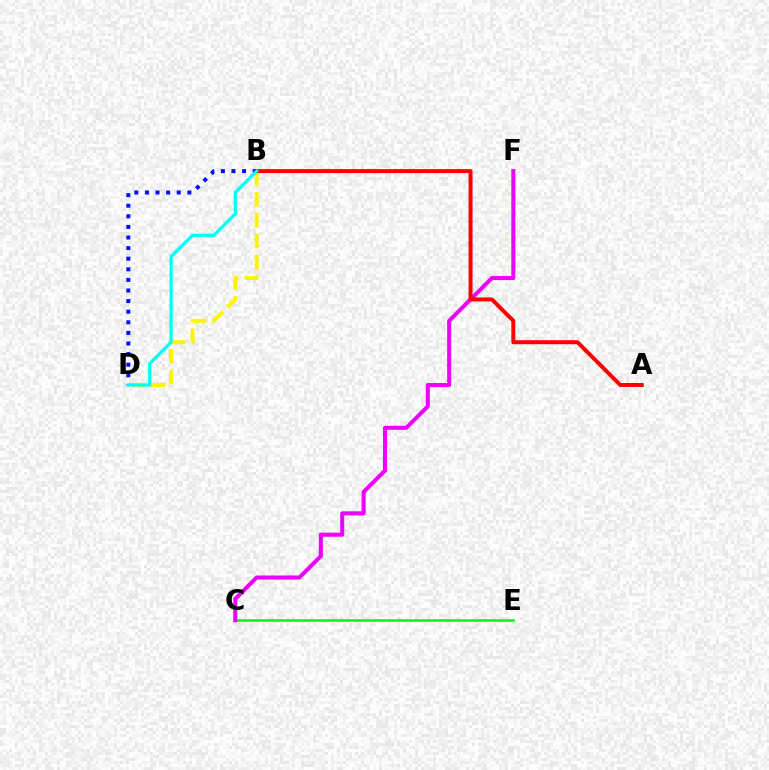{('C', 'E'): [{'color': '#08ff00', 'line_style': 'solid', 'thickness': 1.87}], ('C', 'F'): [{'color': '#ee00ff', 'line_style': 'solid', 'thickness': 2.91}], ('B', 'D'): [{'color': '#fcf500', 'line_style': 'dashed', 'thickness': 2.84}, {'color': '#0010ff', 'line_style': 'dotted', 'thickness': 2.88}, {'color': '#00fff6', 'line_style': 'solid', 'thickness': 2.31}], ('A', 'B'): [{'color': '#ff0000', 'line_style': 'solid', 'thickness': 2.86}]}